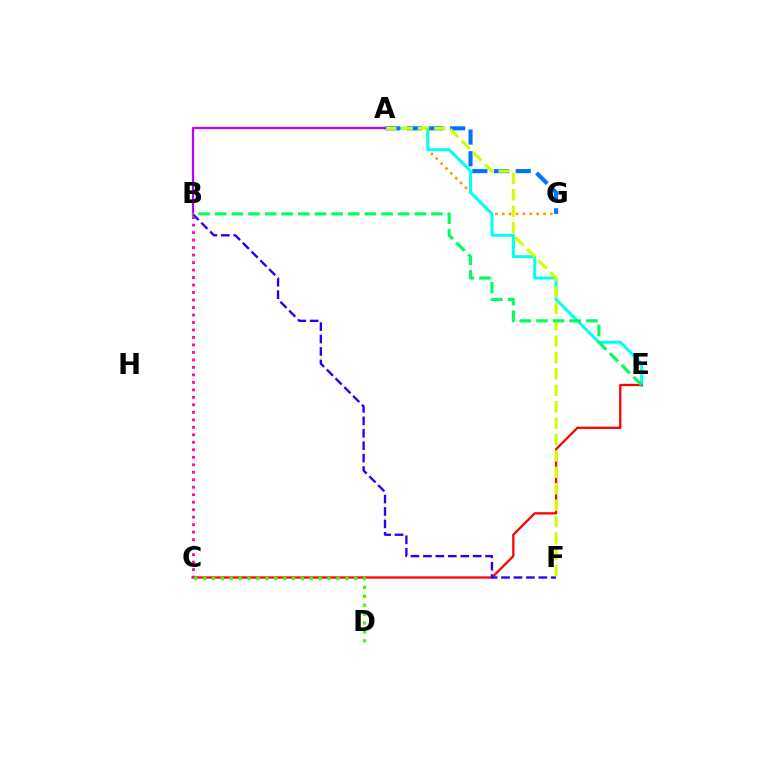{('A', 'G'): [{'color': '#ff9400', 'line_style': 'dotted', 'thickness': 1.87}, {'color': '#0074ff', 'line_style': 'dashed', 'thickness': 2.95}], ('A', 'E'): [{'color': '#00fff6', 'line_style': 'solid', 'thickness': 2.16}], ('C', 'E'): [{'color': '#ff0000', 'line_style': 'solid', 'thickness': 1.64}], ('B', 'F'): [{'color': '#2500ff', 'line_style': 'dashed', 'thickness': 1.69}], ('B', 'C'): [{'color': '#ff00ac', 'line_style': 'dotted', 'thickness': 2.03}], ('C', 'D'): [{'color': '#3dff00', 'line_style': 'dotted', 'thickness': 2.42}], ('A', 'F'): [{'color': '#d1ff00', 'line_style': 'dashed', 'thickness': 2.23}], ('A', 'B'): [{'color': '#b900ff', 'line_style': 'solid', 'thickness': 1.62}], ('B', 'E'): [{'color': '#00ff5c', 'line_style': 'dashed', 'thickness': 2.26}]}